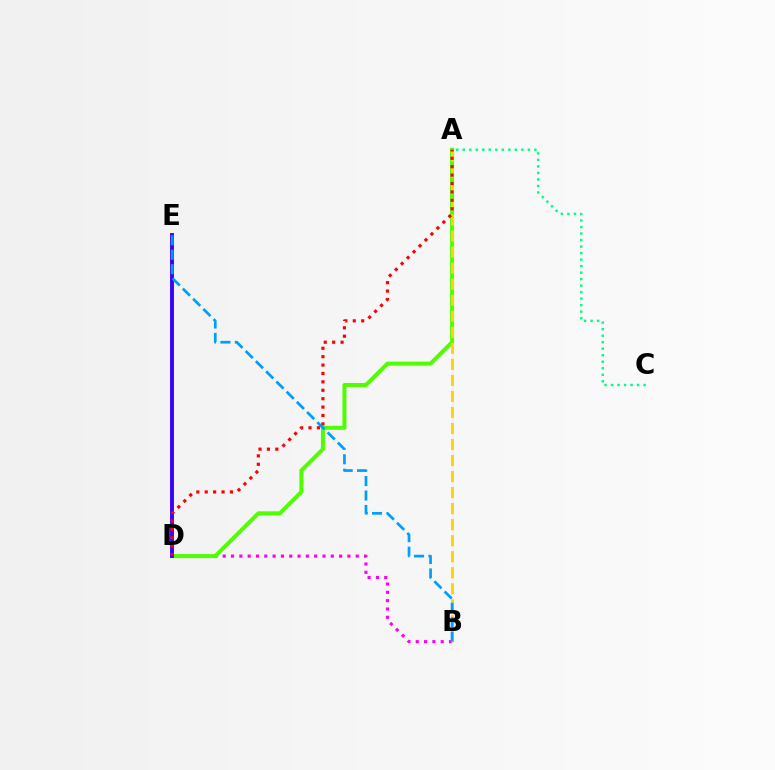{('A', 'C'): [{'color': '#00ff86', 'line_style': 'dotted', 'thickness': 1.77}], ('B', 'D'): [{'color': '#ff00ed', 'line_style': 'dotted', 'thickness': 2.26}], ('A', 'D'): [{'color': '#4fff00', 'line_style': 'solid', 'thickness': 2.88}, {'color': '#ff0000', 'line_style': 'dotted', 'thickness': 2.28}], ('A', 'B'): [{'color': '#ffd500', 'line_style': 'dashed', 'thickness': 2.18}], ('D', 'E'): [{'color': '#3700ff', 'line_style': 'solid', 'thickness': 2.79}], ('B', 'E'): [{'color': '#009eff', 'line_style': 'dashed', 'thickness': 1.96}]}